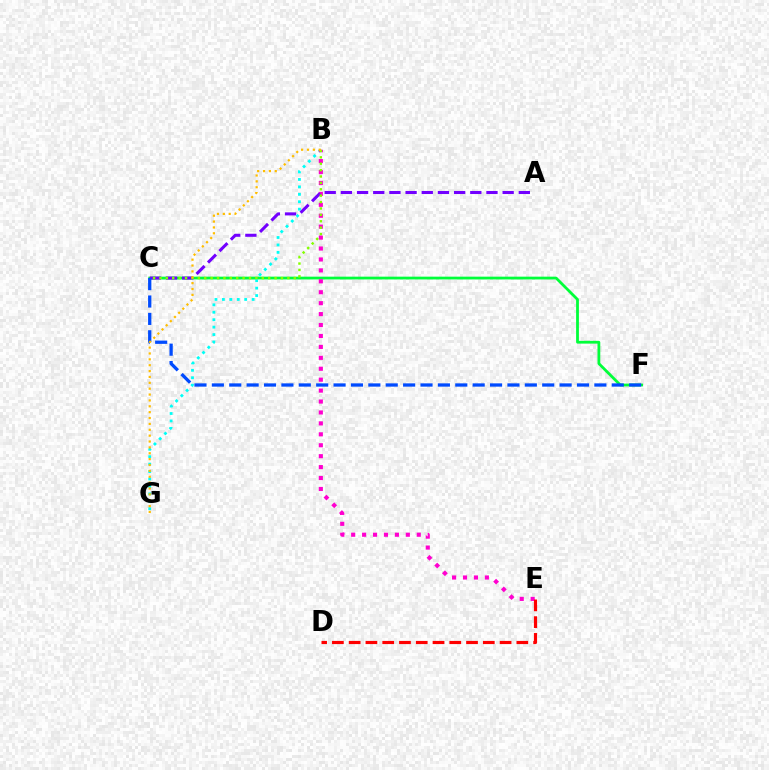{('C', 'F'): [{'color': '#00ff39', 'line_style': 'solid', 'thickness': 2.0}, {'color': '#004bff', 'line_style': 'dashed', 'thickness': 2.36}], ('B', 'G'): [{'color': '#00fff6', 'line_style': 'dotted', 'thickness': 2.02}, {'color': '#ffbd00', 'line_style': 'dotted', 'thickness': 1.59}], ('B', 'E'): [{'color': '#ff00cf', 'line_style': 'dotted', 'thickness': 2.97}], ('A', 'C'): [{'color': '#7200ff', 'line_style': 'dashed', 'thickness': 2.2}], ('D', 'E'): [{'color': '#ff0000', 'line_style': 'dashed', 'thickness': 2.28}], ('B', 'C'): [{'color': '#84ff00', 'line_style': 'dotted', 'thickness': 1.74}]}